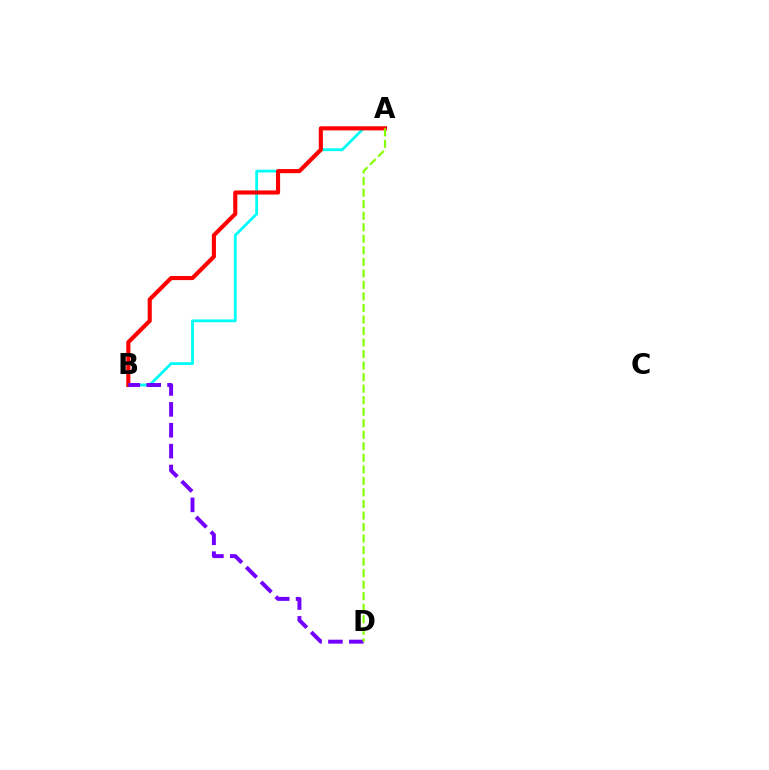{('A', 'B'): [{'color': '#00fff6', 'line_style': 'solid', 'thickness': 2.02}, {'color': '#ff0000', 'line_style': 'solid', 'thickness': 2.95}], ('B', 'D'): [{'color': '#7200ff', 'line_style': 'dashed', 'thickness': 2.84}], ('A', 'D'): [{'color': '#84ff00', 'line_style': 'dashed', 'thickness': 1.57}]}